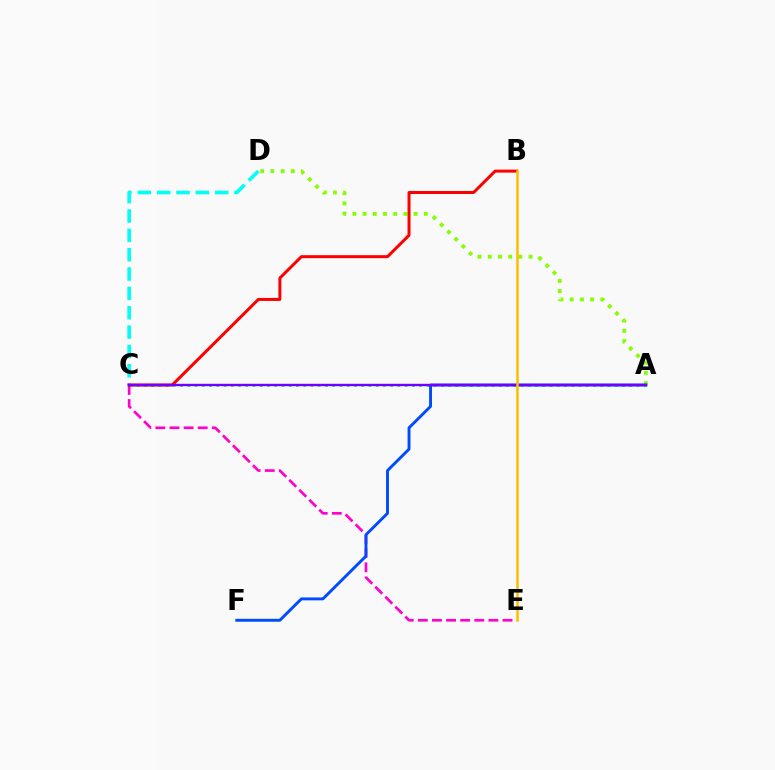{('A', 'D'): [{'color': '#84ff00', 'line_style': 'dotted', 'thickness': 2.77}], ('C', 'E'): [{'color': '#ff00cf', 'line_style': 'dashed', 'thickness': 1.92}], ('A', 'C'): [{'color': '#00ff39', 'line_style': 'dotted', 'thickness': 1.97}, {'color': '#7200ff', 'line_style': 'solid', 'thickness': 1.72}], ('C', 'D'): [{'color': '#00fff6', 'line_style': 'dashed', 'thickness': 2.63}], ('A', 'F'): [{'color': '#004bff', 'line_style': 'solid', 'thickness': 2.09}], ('B', 'C'): [{'color': '#ff0000', 'line_style': 'solid', 'thickness': 2.16}], ('B', 'E'): [{'color': '#ffbd00', 'line_style': 'solid', 'thickness': 1.82}]}